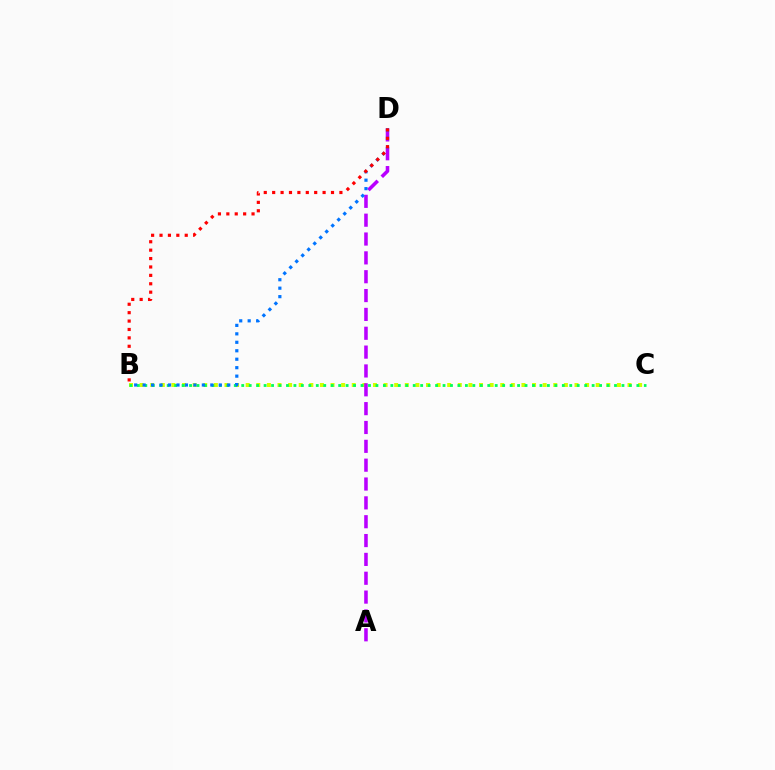{('B', 'C'): [{'color': '#d1ff00', 'line_style': 'dotted', 'thickness': 2.88}, {'color': '#00ff5c', 'line_style': 'dotted', 'thickness': 2.03}], ('A', 'D'): [{'color': '#b900ff', 'line_style': 'dashed', 'thickness': 2.56}], ('B', 'D'): [{'color': '#0074ff', 'line_style': 'dotted', 'thickness': 2.3}, {'color': '#ff0000', 'line_style': 'dotted', 'thickness': 2.28}]}